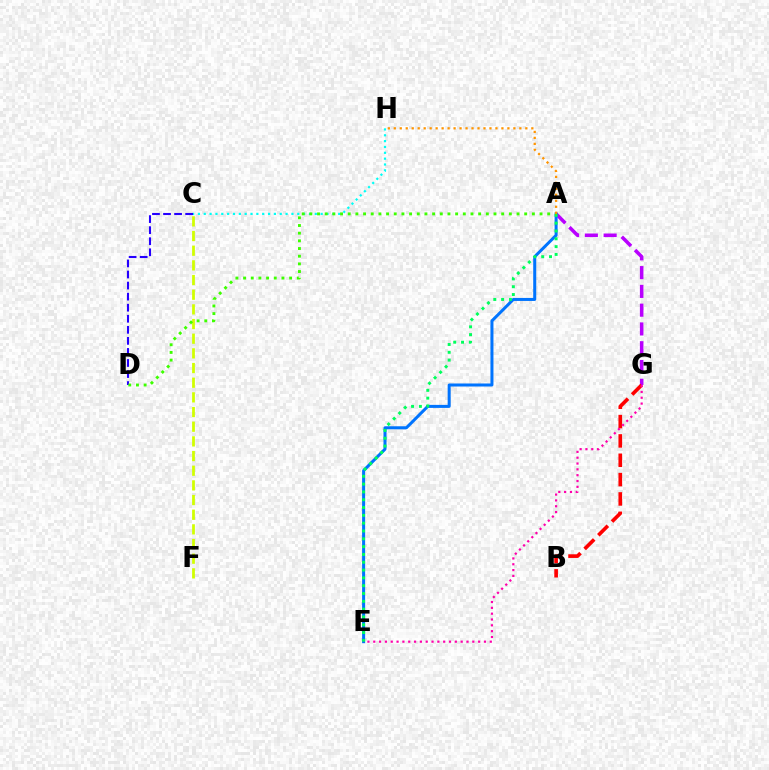{('C', 'F'): [{'color': '#d1ff00', 'line_style': 'dashed', 'thickness': 1.99}], ('C', 'H'): [{'color': '#00fff6', 'line_style': 'dotted', 'thickness': 1.59}], ('A', 'G'): [{'color': '#b900ff', 'line_style': 'dashed', 'thickness': 2.55}], ('A', 'E'): [{'color': '#0074ff', 'line_style': 'solid', 'thickness': 2.17}, {'color': '#00ff5c', 'line_style': 'dotted', 'thickness': 2.12}], ('C', 'D'): [{'color': '#2500ff', 'line_style': 'dashed', 'thickness': 1.5}], ('A', 'D'): [{'color': '#3dff00', 'line_style': 'dotted', 'thickness': 2.08}], ('B', 'G'): [{'color': '#ff0000', 'line_style': 'dashed', 'thickness': 2.63}], ('E', 'G'): [{'color': '#ff00ac', 'line_style': 'dotted', 'thickness': 1.58}], ('A', 'H'): [{'color': '#ff9400', 'line_style': 'dotted', 'thickness': 1.62}]}